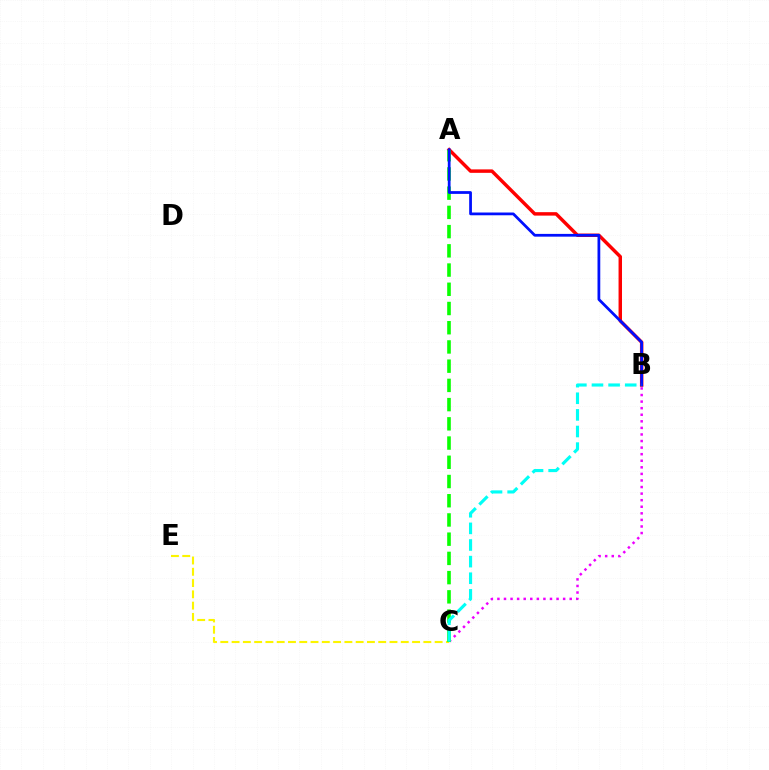{('A', 'B'): [{'color': '#ff0000', 'line_style': 'solid', 'thickness': 2.48}, {'color': '#0010ff', 'line_style': 'solid', 'thickness': 1.99}], ('C', 'E'): [{'color': '#fcf500', 'line_style': 'dashed', 'thickness': 1.53}], ('B', 'C'): [{'color': '#ee00ff', 'line_style': 'dotted', 'thickness': 1.79}, {'color': '#00fff6', 'line_style': 'dashed', 'thickness': 2.26}], ('A', 'C'): [{'color': '#08ff00', 'line_style': 'dashed', 'thickness': 2.61}]}